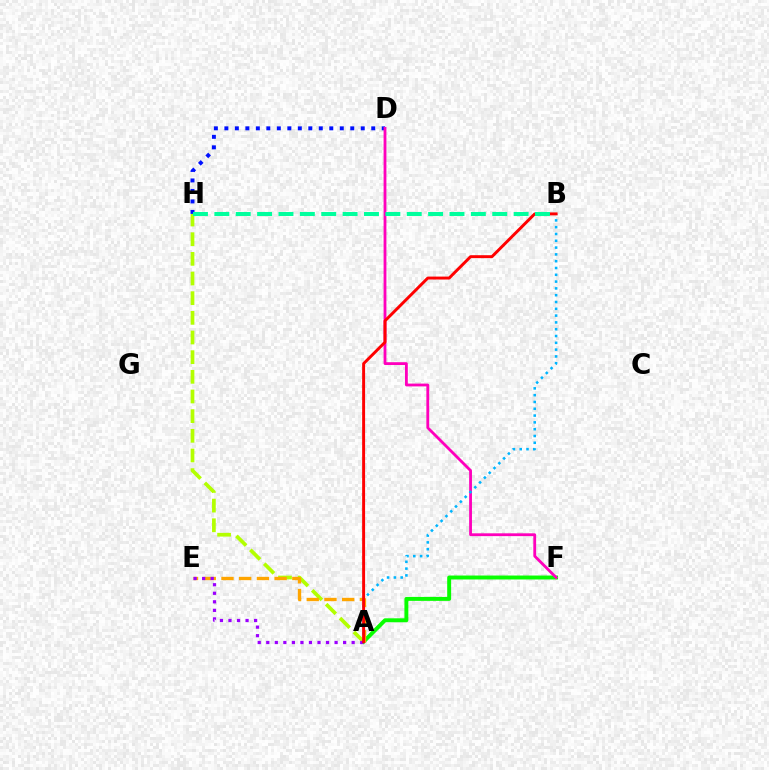{('A', 'F'): [{'color': '#08ff00', 'line_style': 'solid', 'thickness': 2.84}], ('A', 'H'): [{'color': '#b3ff00', 'line_style': 'dashed', 'thickness': 2.67}], ('A', 'E'): [{'color': '#ffa500', 'line_style': 'dashed', 'thickness': 2.41}, {'color': '#9b00ff', 'line_style': 'dotted', 'thickness': 2.32}], ('D', 'H'): [{'color': '#0010ff', 'line_style': 'dotted', 'thickness': 2.85}], ('D', 'F'): [{'color': '#ff00bd', 'line_style': 'solid', 'thickness': 2.02}], ('A', 'B'): [{'color': '#00b5ff', 'line_style': 'dotted', 'thickness': 1.85}, {'color': '#ff0000', 'line_style': 'solid', 'thickness': 2.12}], ('B', 'H'): [{'color': '#00ff9d', 'line_style': 'dashed', 'thickness': 2.9}]}